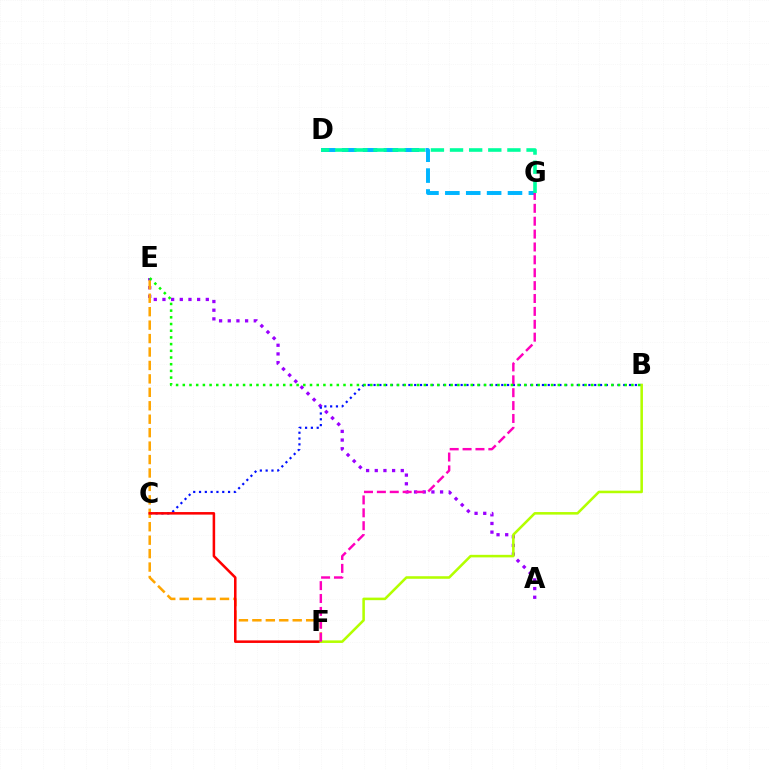{('A', 'E'): [{'color': '#9b00ff', 'line_style': 'dotted', 'thickness': 2.36}], ('B', 'C'): [{'color': '#0010ff', 'line_style': 'dotted', 'thickness': 1.58}], ('E', 'F'): [{'color': '#ffa500', 'line_style': 'dashed', 'thickness': 1.83}], ('C', 'F'): [{'color': '#ff0000', 'line_style': 'solid', 'thickness': 1.83}], ('B', 'F'): [{'color': '#b3ff00', 'line_style': 'solid', 'thickness': 1.84}], ('D', 'G'): [{'color': '#00b5ff', 'line_style': 'dashed', 'thickness': 2.84}, {'color': '#00ff9d', 'line_style': 'dashed', 'thickness': 2.6}], ('F', 'G'): [{'color': '#ff00bd', 'line_style': 'dashed', 'thickness': 1.75}], ('B', 'E'): [{'color': '#08ff00', 'line_style': 'dotted', 'thickness': 1.82}]}